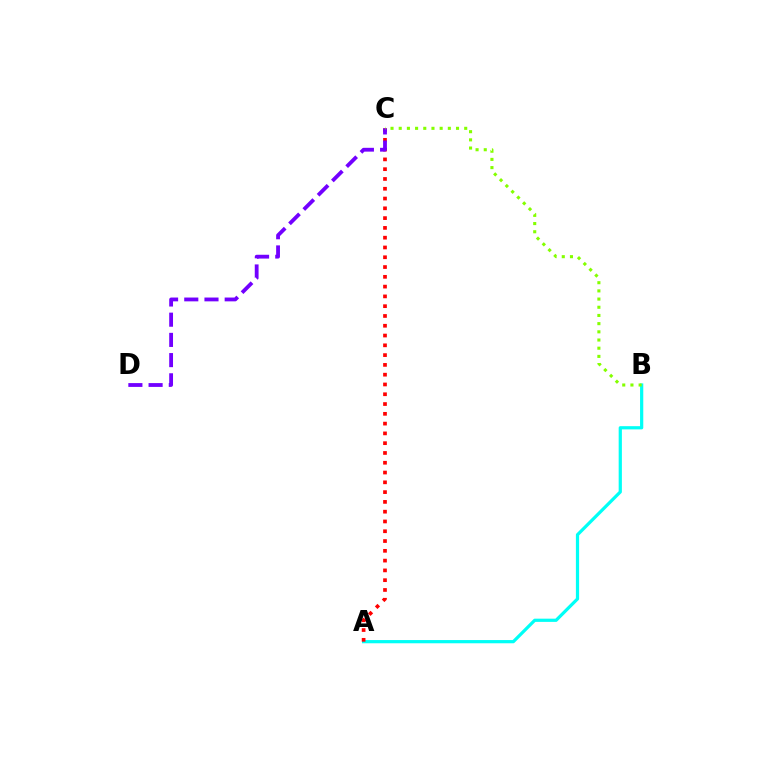{('A', 'B'): [{'color': '#00fff6', 'line_style': 'solid', 'thickness': 2.32}], ('A', 'C'): [{'color': '#ff0000', 'line_style': 'dotted', 'thickness': 2.66}], ('C', 'D'): [{'color': '#7200ff', 'line_style': 'dashed', 'thickness': 2.75}], ('B', 'C'): [{'color': '#84ff00', 'line_style': 'dotted', 'thickness': 2.22}]}